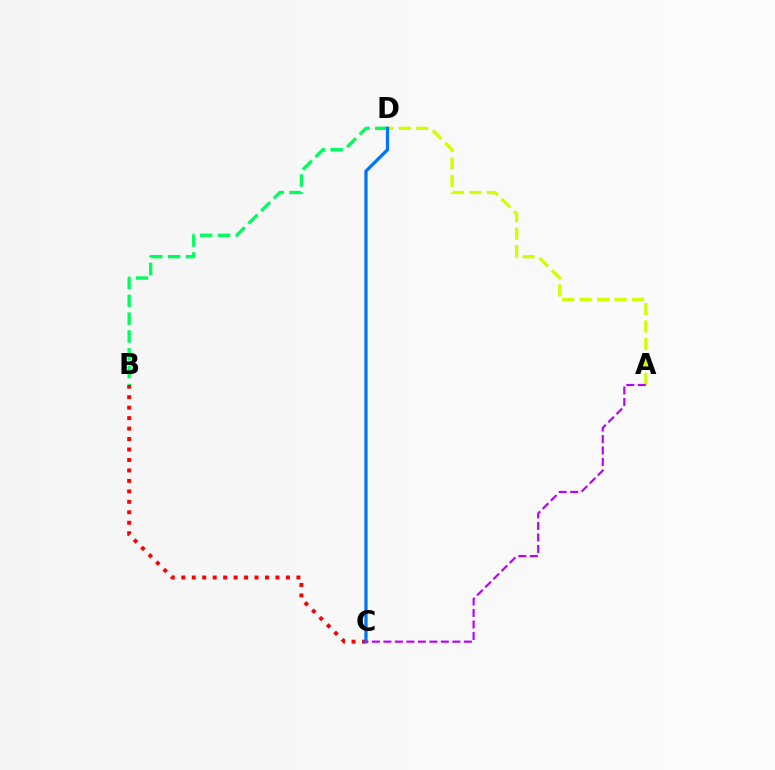{('B', 'D'): [{'color': '#00ff5c', 'line_style': 'dashed', 'thickness': 2.42}], ('A', 'D'): [{'color': '#d1ff00', 'line_style': 'dashed', 'thickness': 2.37}], ('B', 'C'): [{'color': '#ff0000', 'line_style': 'dotted', 'thickness': 2.84}], ('C', 'D'): [{'color': '#0074ff', 'line_style': 'solid', 'thickness': 2.33}], ('A', 'C'): [{'color': '#b900ff', 'line_style': 'dashed', 'thickness': 1.56}]}